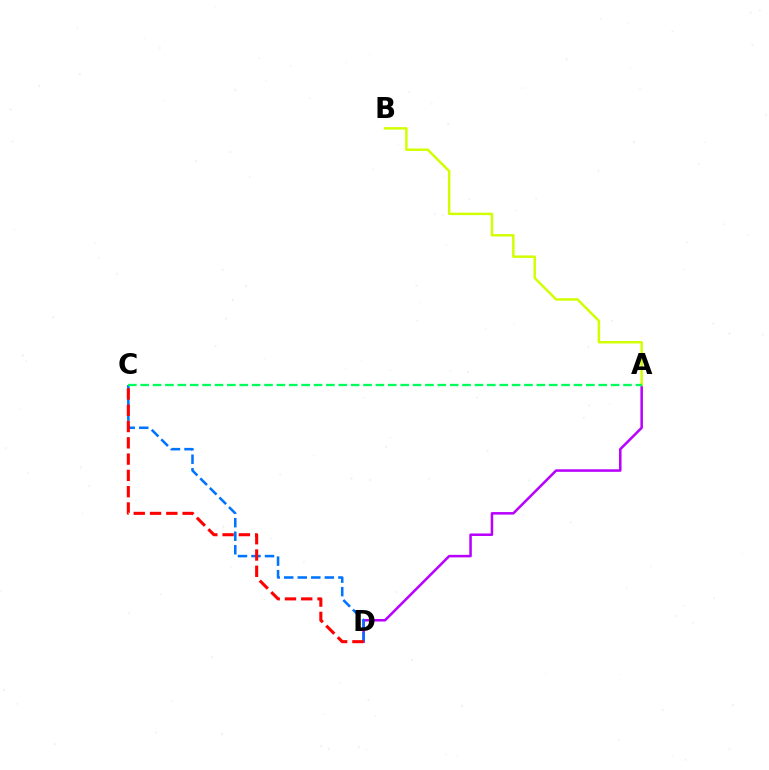{('A', 'D'): [{'color': '#b900ff', 'line_style': 'solid', 'thickness': 1.81}], ('C', 'D'): [{'color': '#0074ff', 'line_style': 'dashed', 'thickness': 1.84}, {'color': '#ff0000', 'line_style': 'dashed', 'thickness': 2.21}], ('A', 'B'): [{'color': '#d1ff00', 'line_style': 'solid', 'thickness': 1.77}], ('A', 'C'): [{'color': '#00ff5c', 'line_style': 'dashed', 'thickness': 1.68}]}